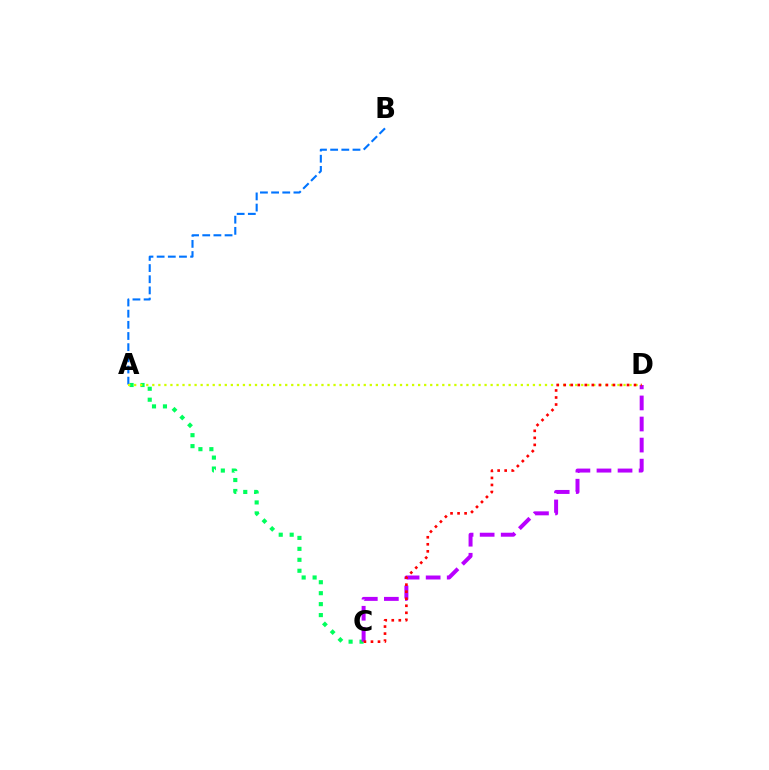{('A', 'C'): [{'color': '#00ff5c', 'line_style': 'dotted', 'thickness': 2.98}], ('C', 'D'): [{'color': '#b900ff', 'line_style': 'dashed', 'thickness': 2.86}, {'color': '#ff0000', 'line_style': 'dotted', 'thickness': 1.91}], ('A', 'B'): [{'color': '#0074ff', 'line_style': 'dashed', 'thickness': 1.52}], ('A', 'D'): [{'color': '#d1ff00', 'line_style': 'dotted', 'thickness': 1.64}]}